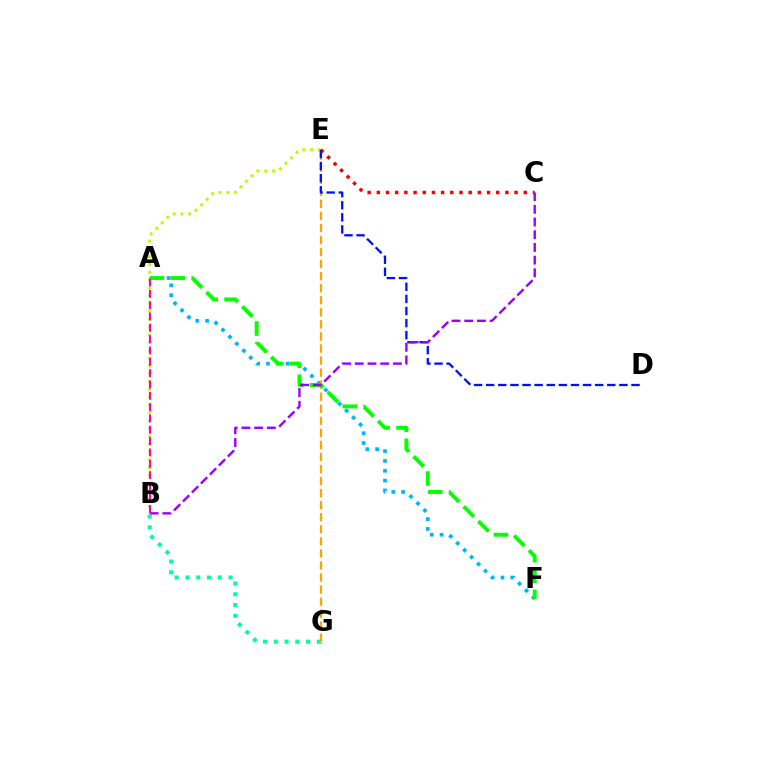{('B', 'E'): [{'color': '#b3ff00', 'line_style': 'dotted', 'thickness': 2.12}], ('A', 'F'): [{'color': '#00b5ff', 'line_style': 'dotted', 'thickness': 2.67}, {'color': '#08ff00', 'line_style': 'dashed', 'thickness': 2.83}], ('B', 'G'): [{'color': '#00ff9d', 'line_style': 'dotted', 'thickness': 2.92}], ('C', 'E'): [{'color': '#ff0000', 'line_style': 'dotted', 'thickness': 2.5}], ('E', 'G'): [{'color': '#ffa500', 'line_style': 'dashed', 'thickness': 1.64}], ('D', 'E'): [{'color': '#0010ff', 'line_style': 'dashed', 'thickness': 1.64}], ('B', 'C'): [{'color': '#9b00ff', 'line_style': 'dashed', 'thickness': 1.73}], ('A', 'B'): [{'color': '#ff00bd', 'line_style': 'dashed', 'thickness': 1.54}]}